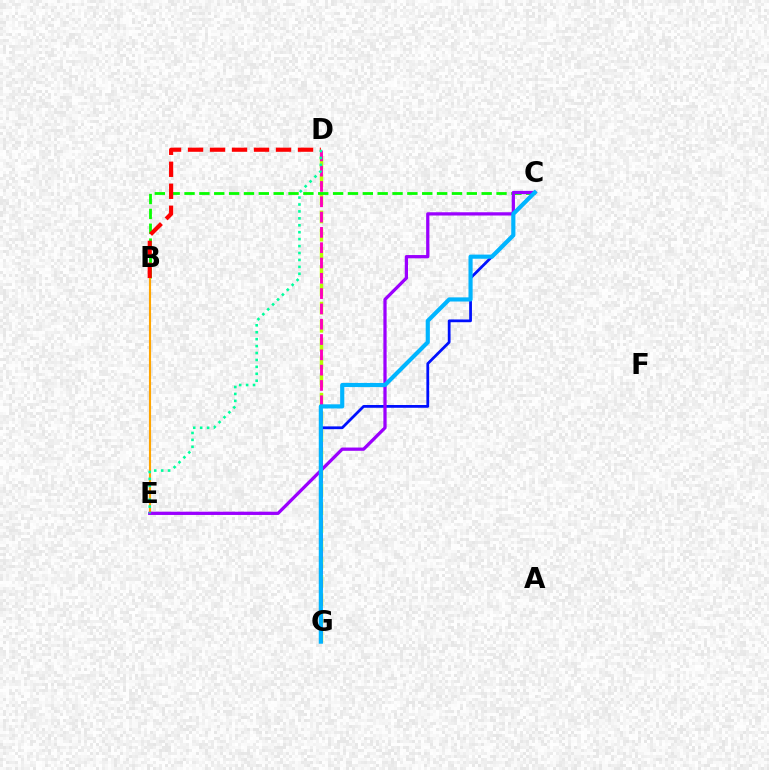{('D', 'G'): [{'color': '#b3ff00', 'line_style': 'dashed', 'thickness': 2.48}, {'color': '#ff00bd', 'line_style': 'dashed', 'thickness': 2.08}], ('B', 'C'): [{'color': '#08ff00', 'line_style': 'dashed', 'thickness': 2.02}], ('B', 'E'): [{'color': '#ffa500', 'line_style': 'solid', 'thickness': 1.54}], ('C', 'G'): [{'color': '#0010ff', 'line_style': 'solid', 'thickness': 1.99}, {'color': '#00b5ff', 'line_style': 'solid', 'thickness': 2.98}], ('B', 'D'): [{'color': '#ff0000', 'line_style': 'dashed', 'thickness': 2.99}], ('C', 'E'): [{'color': '#9b00ff', 'line_style': 'solid', 'thickness': 2.34}], ('D', 'E'): [{'color': '#00ff9d', 'line_style': 'dotted', 'thickness': 1.88}]}